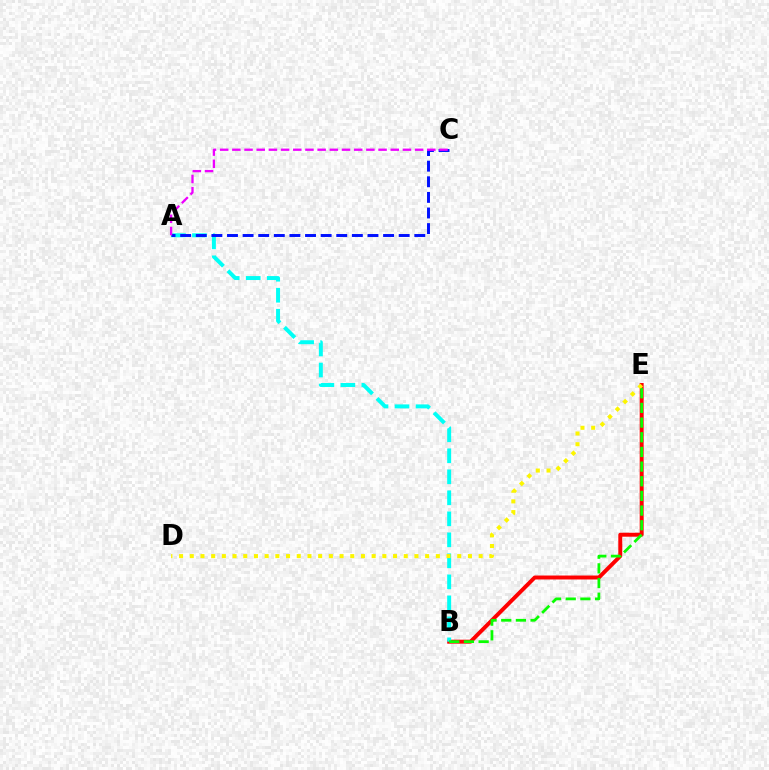{('B', 'E'): [{'color': '#ff0000', 'line_style': 'solid', 'thickness': 2.85}, {'color': '#08ff00', 'line_style': 'dashed', 'thickness': 1.99}], ('A', 'B'): [{'color': '#00fff6', 'line_style': 'dashed', 'thickness': 2.85}], ('A', 'C'): [{'color': '#0010ff', 'line_style': 'dashed', 'thickness': 2.12}, {'color': '#ee00ff', 'line_style': 'dashed', 'thickness': 1.66}], ('D', 'E'): [{'color': '#fcf500', 'line_style': 'dotted', 'thickness': 2.91}]}